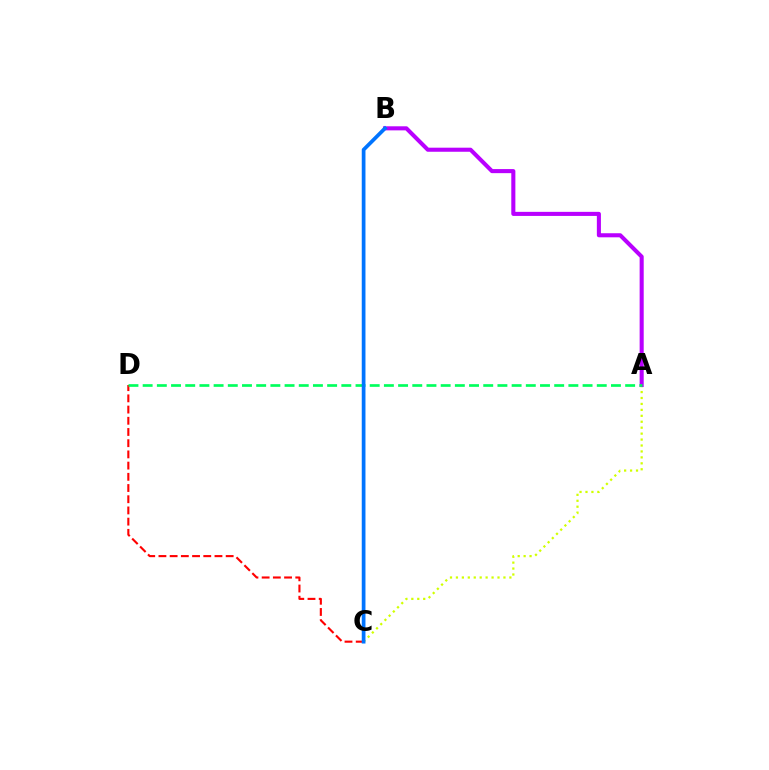{('A', 'C'): [{'color': '#d1ff00', 'line_style': 'dotted', 'thickness': 1.61}], ('A', 'B'): [{'color': '#b900ff', 'line_style': 'solid', 'thickness': 2.93}], ('C', 'D'): [{'color': '#ff0000', 'line_style': 'dashed', 'thickness': 1.52}], ('A', 'D'): [{'color': '#00ff5c', 'line_style': 'dashed', 'thickness': 1.93}], ('B', 'C'): [{'color': '#0074ff', 'line_style': 'solid', 'thickness': 2.68}]}